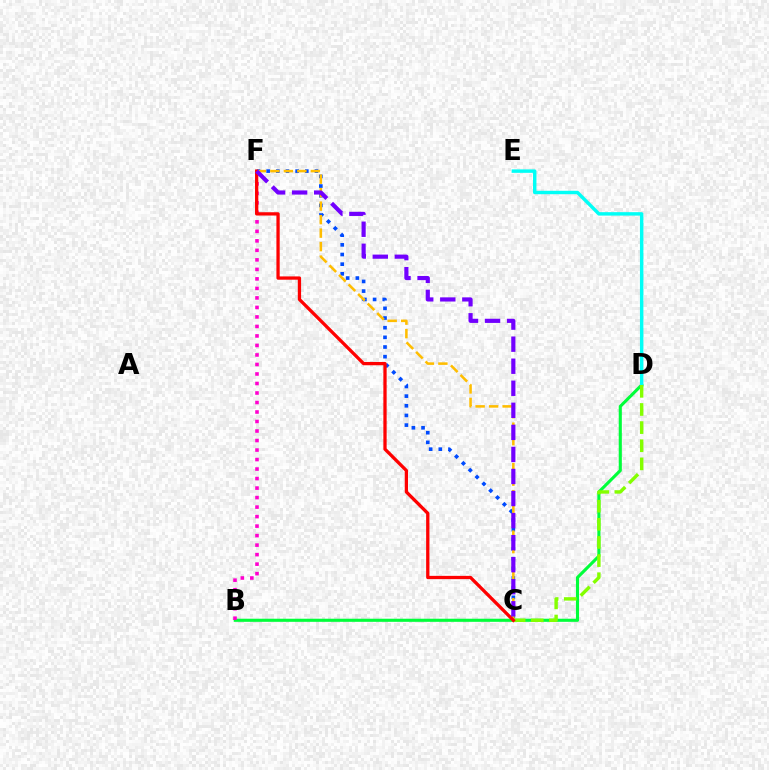{('B', 'D'): [{'color': '#00ff39', 'line_style': 'solid', 'thickness': 2.23}], ('B', 'F'): [{'color': '#ff00cf', 'line_style': 'dotted', 'thickness': 2.58}], ('C', 'F'): [{'color': '#004bff', 'line_style': 'dotted', 'thickness': 2.63}, {'color': '#ffbd00', 'line_style': 'dashed', 'thickness': 1.83}, {'color': '#ff0000', 'line_style': 'solid', 'thickness': 2.36}, {'color': '#7200ff', 'line_style': 'dashed', 'thickness': 3.0}], ('D', 'E'): [{'color': '#00fff6', 'line_style': 'solid', 'thickness': 2.47}], ('C', 'D'): [{'color': '#84ff00', 'line_style': 'dashed', 'thickness': 2.46}]}